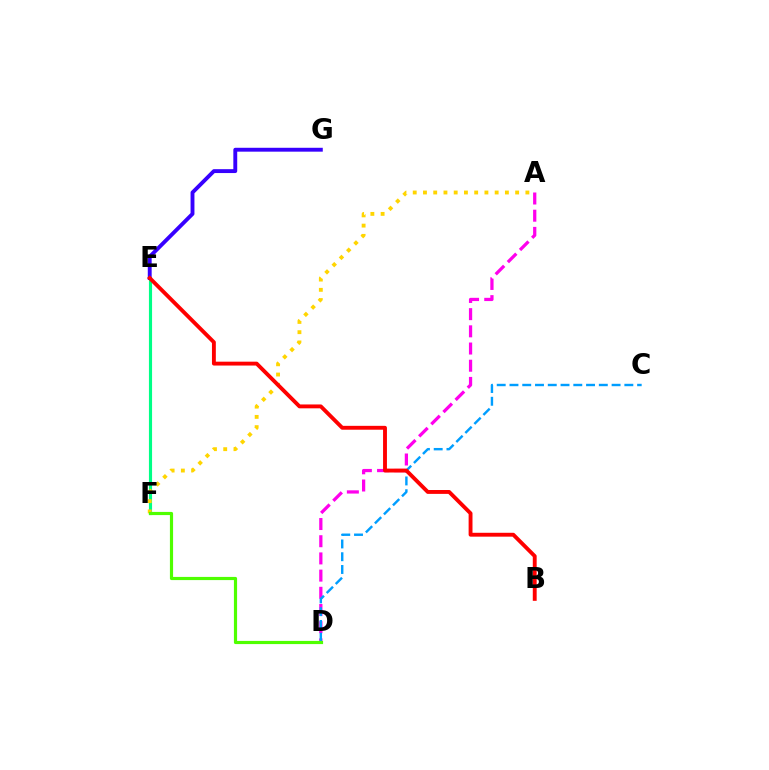{('A', 'D'): [{'color': '#ff00ed', 'line_style': 'dashed', 'thickness': 2.34}], ('C', 'D'): [{'color': '#009eff', 'line_style': 'dashed', 'thickness': 1.73}], ('E', 'F'): [{'color': '#00ff86', 'line_style': 'solid', 'thickness': 2.25}], ('E', 'G'): [{'color': '#3700ff', 'line_style': 'solid', 'thickness': 2.8}], ('A', 'F'): [{'color': '#ffd500', 'line_style': 'dotted', 'thickness': 2.78}], ('B', 'E'): [{'color': '#ff0000', 'line_style': 'solid', 'thickness': 2.79}], ('D', 'F'): [{'color': '#4fff00', 'line_style': 'solid', 'thickness': 2.29}]}